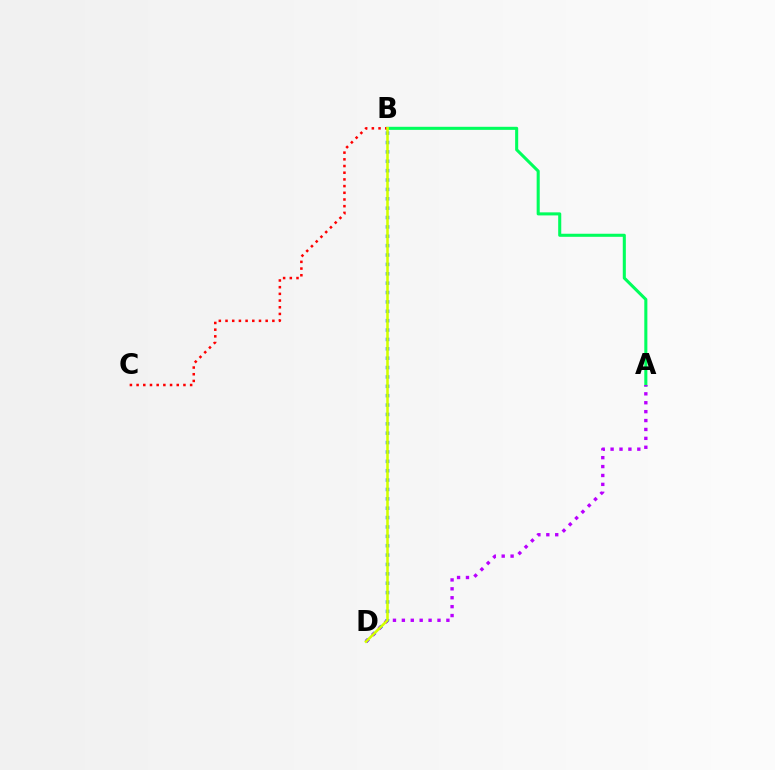{('B', 'D'): [{'color': '#0074ff', 'line_style': 'dotted', 'thickness': 2.55}, {'color': '#d1ff00', 'line_style': 'solid', 'thickness': 1.85}], ('A', 'B'): [{'color': '#00ff5c', 'line_style': 'solid', 'thickness': 2.21}], ('A', 'D'): [{'color': '#b900ff', 'line_style': 'dotted', 'thickness': 2.42}], ('B', 'C'): [{'color': '#ff0000', 'line_style': 'dotted', 'thickness': 1.82}]}